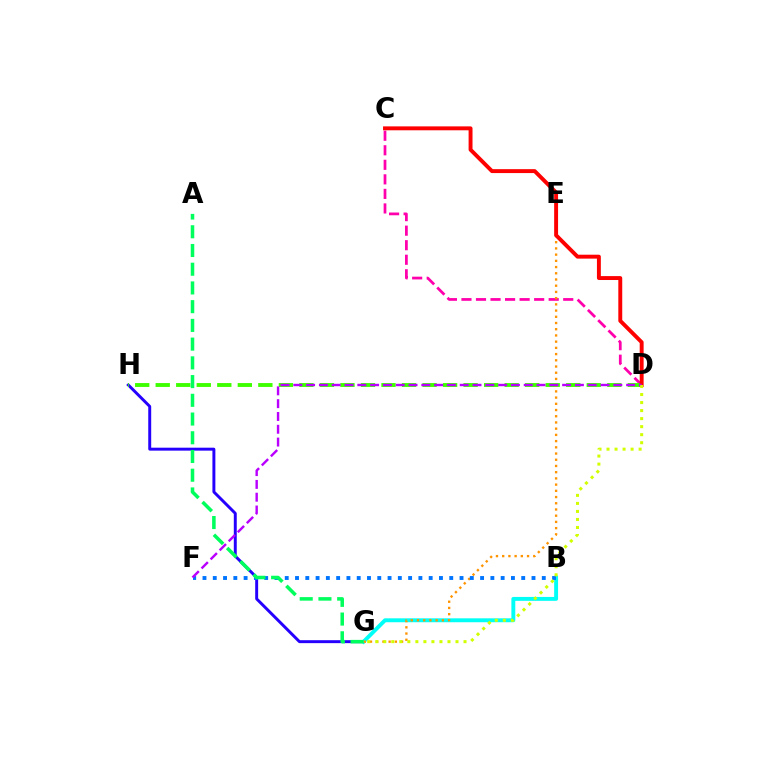{('C', 'D'): [{'color': '#ff00ac', 'line_style': 'dashed', 'thickness': 1.98}, {'color': '#ff0000', 'line_style': 'solid', 'thickness': 2.82}], ('G', 'H'): [{'color': '#2500ff', 'line_style': 'solid', 'thickness': 2.12}], ('B', 'G'): [{'color': '#00fff6', 'line_style': 'solid', 'thickness': 2.82}], ('D', 'H'): [{'color': '#3dff00', 'line_style': 'dashed', 'thickness': 2.79}], ('E', 'G'): [{'color': '#ff9400', 'line_style': 'dotted', 'thickness': 1.69}], ('B', 'F'): [{'color': '#0074ff', 'line_style': 'dotted', 'thickness': 2.79}], ('A', 'G'): [{'color': '#00ff5c', 'line_style': 'dashed', 'thickness': 2.54}], ('D', 'F'): [{'color': '#b900ff', 'line_style': 'dashed', 'thickness': 1.74}], ('D', 'G'): [{'color': '#d1ff00', 'line_style': 'dotted', 'thickness': 2.18}]}